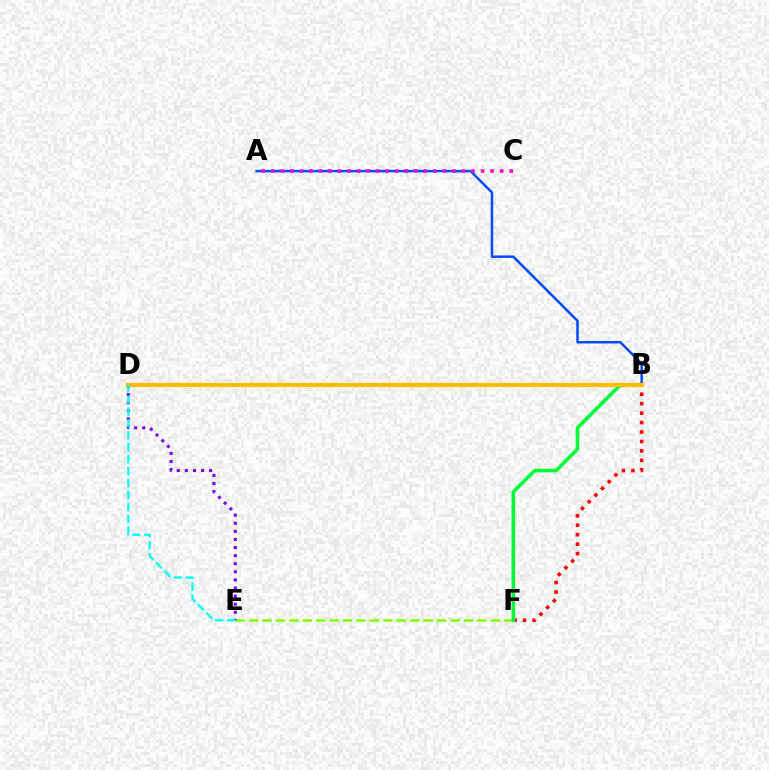{('A', 'B'): [{'color': '#004bff', 'line_style': 'solid', 'thickness': 1.79}], ('B', 'F'): [{'color': '#ff0000', 'line_style': 'dotted', 'thickness': 2.57}, {'color': '#00ff39', 'line_style': 'solid', 'thickness': 2.59}], ('E', 'F'): [{'color': '#84ff00', 'line_style': 'dashed', 'thickness': 1.82}], ('A', 'C'): [{'color': '#ff00cf', 'line_style': 'dotted', 'thickness': 2.59}], ('D', 'E'): [{'color': '#7200ff', 'line_style': 'dotted', 'thickness': 2.2}, {'color': '#00fff6', 'line_style': 'dashed', 'thickness': 1.62}], ('B', 'D'): [{'color': '#ffbd00', 'line_style': 'solid', 'thickness': 2.98}]}